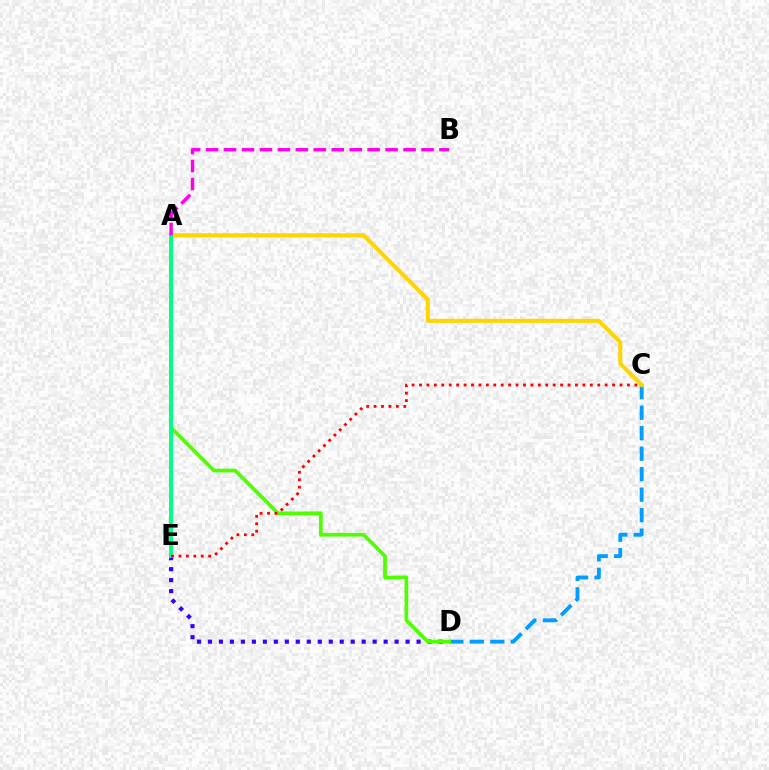{('C', 'D'): [{'color': '#009eff', 'line_style': 'dashed', 'thickness': 2.78}], ('D', 'E'): [{'color': '#3700ff', 'line_style': 'dotted', 'thickness': 2.98}], ('A', 'C'): [{'color': '#ffd500', 'line_style': 'solid', 'thickness': 2.9}], ('A', 'D'): [{'color': '#4fff00', 'line_style': 'solid', 'thickness': 2.66}], ('A', 'E'): [{'color': '#00ff86', 'line_style': 'solid', 'thickness': 2.84}], ('A', 'B'): [{'color': '#ff00ed', 'line_style': 'dashed', 'thickness': 2.44}], ('C', 'E'): [{'color': '#ff0000', 'line_style': 'dotted', 'thickness': 2.02}]}